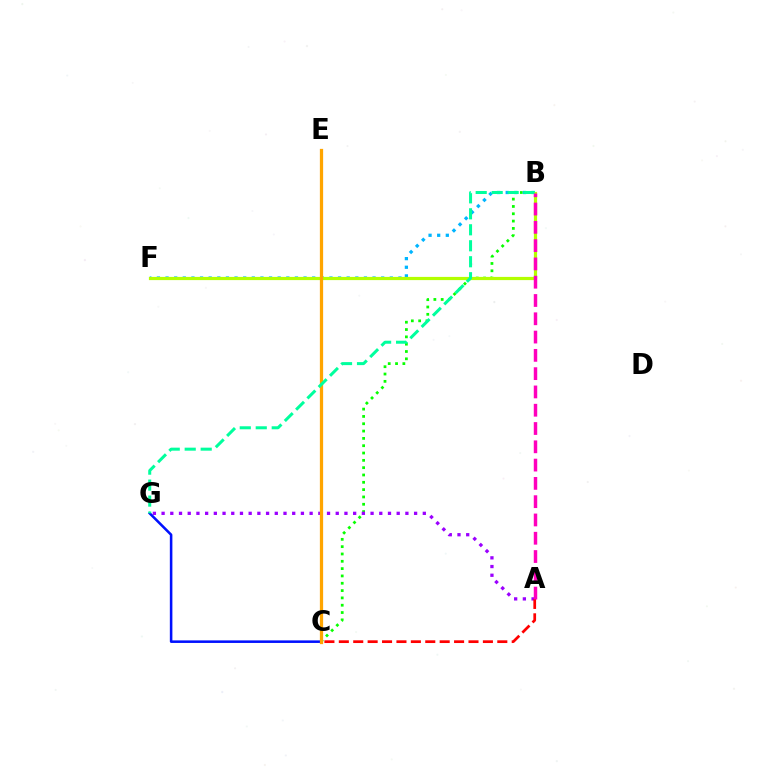{('B', 'C'): [{'color': '#08ff00', 'line_style': 'dotted', 'thickness': 1.99}], ('B', 'F'): [{'color': '#00b5ff', 'line_style': 'dotted', 'thickness': 2.34}, {'color': '#b3ff00', 'line_style': 'solid', 'thickness': 2.3}], ('A', 'G'): [{'color': '#9b00ff', 'line_style': 'dotted', 'thickness': 2.37}], ('C', 'G'): [{'color': '#0010ff', 'line_style': 'solid', 'thickness': 1.84}], ('C', 'E'): [{'color': '#ffa500', 'line_style': 'solid', 'thickness': 2.34}], ('A', 'C'): [{'color': '#ff0000', 'line_style': 'dashed', 'thickness': 1.96}], ('B', 'G'): [{'color': '#00ff9d', 'line_style': 'dashed', 'thickness': 2.17}], ('A', 'B'): [{'color': '#ff00bd', 'line_style': 'dashed', 'thickness': 2.48}]}